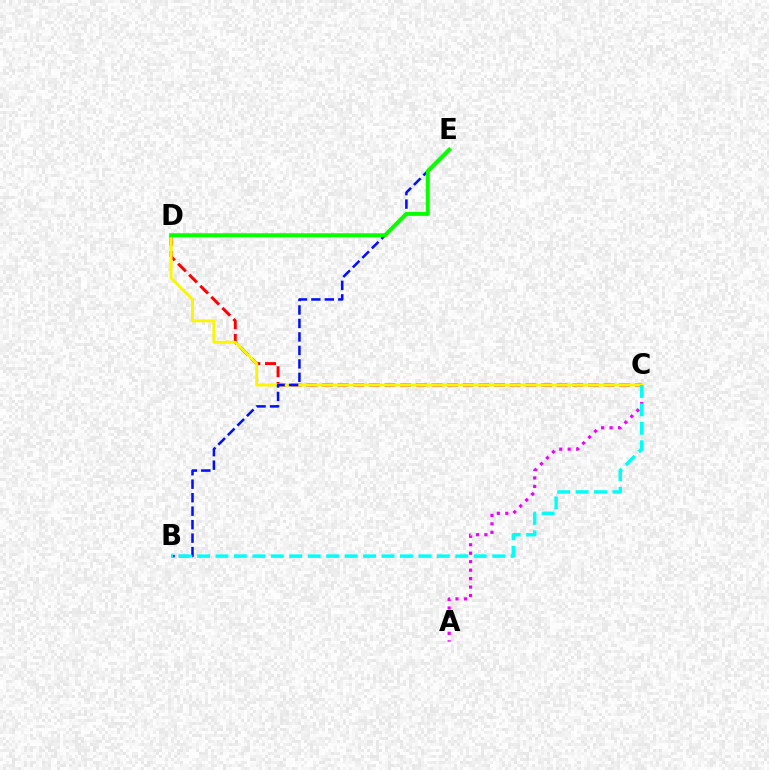{('C', 'D'): [{'color': '#ff0000', 'line_style': 'dashed', 'thickness': 2.13}, {'color': '#fcf500', 'line_style': 'solid', 'thickness': 2.08}], ('A', 'C'): [{'color': '#ee00ff', 'line_style': 'dotted', 'thickness': 2.3}], ('B', 'E'): [{'color': '#0010ff', 'line_style': 'dashed', 'thickness': 1.83}], ('B', 'C'): [{'color': '#00fff6', 'line_style': 'dashed', 'thickness': 2.51}], ('D', 'E'): [{'color': '#08ff00', 'line_style': 'solid', 'thickness': 2.88}]}